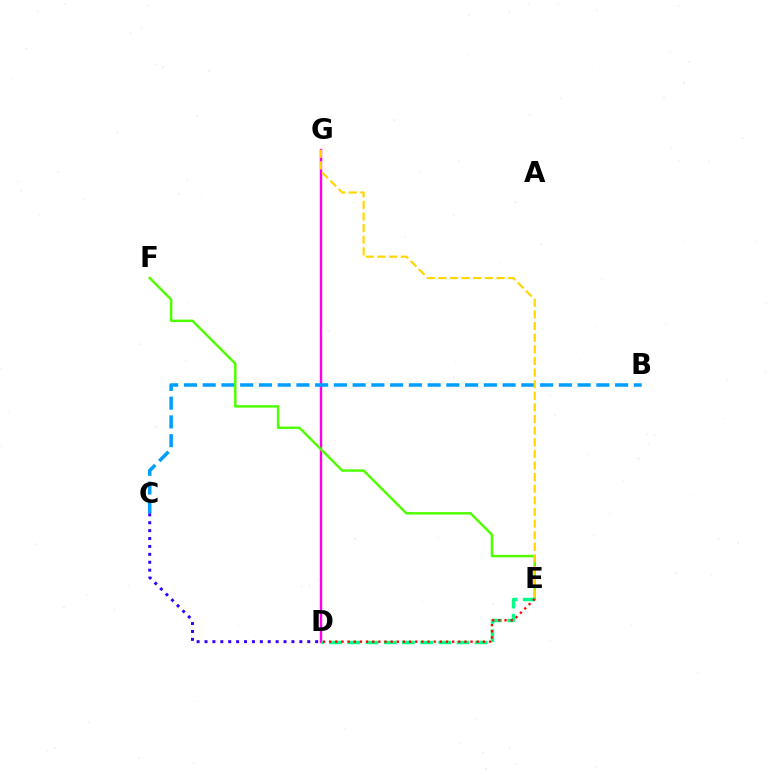{('D', 'G'): [{'color': '#ff00ed', 'line_style': 'solid', 'thickness': 1.72}], ('B', 'C'): [{'color': '#009eff', 'line_style': 'dashed', 'thickness': 2.55}], ('E', 'F'): [{'color': '#4fff00', 'line_style': 'solid', 'thickness': 1.77}], ('D', 'E'): [{'color': '#00ff86', 'line_style': 'dashed', 'thickness': 2.47}, {'color': '#ff0000', 'line_style': 'dotted', 'thickness': 1.67}], ('E', 'G'): [{'color': '#ffd500', 'line_style': 'dashed', 'thickness': 1.58}], ('C', 'D'): [{'color': '#3700ff', 'line_style': 'dotted', 'thickness': 2.15}]}